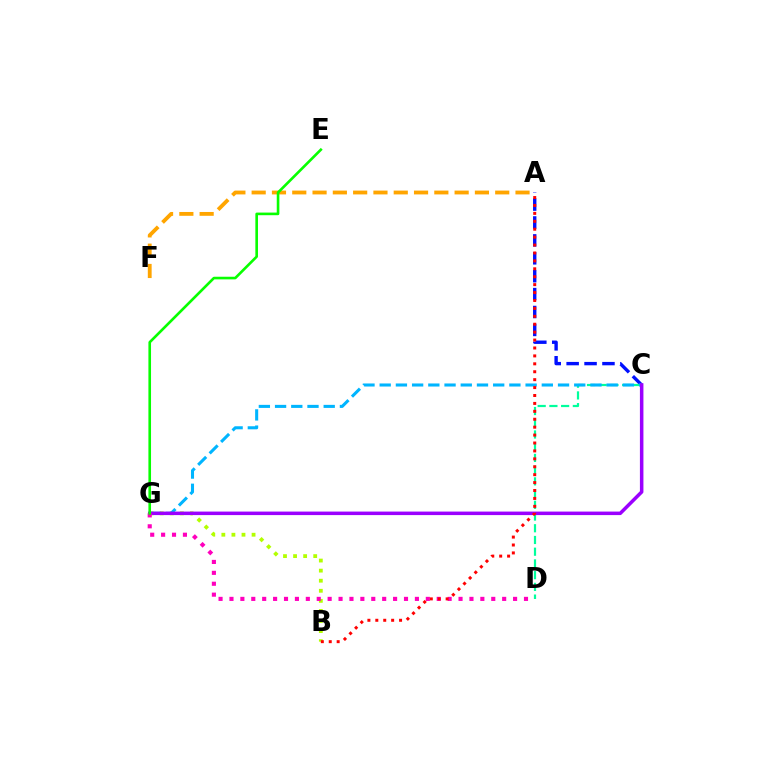{('A', 'C'): [{'color': '#0010ff', 'line_style': 'dashed', 'thickness': 2.43}], ('C', 'D'): [{'color': '#00ff9d', 'line_style': 'dashed', 'thickness': 1.59}], ('B', 'G'): [{'color': '#b3ff00', 'line_style': 'dotted', 'thickness': 2.74}], ('C', 'G'): [{'color': '#00b5ff', 'line_style': 'dashed', 'thickness': 2.2}, {'color': '#9b00ff', 'line_style': 'solid', 'thickness': 2.53}], ('A', 'F'): [{'color': '#ffa500', 'line_style': 'dashed', 'thickness': 2.76}], ('D', 'G'): [{'color': '#ff00bd', 'line_style': 'dotted', 'thickness': 2.96}], ('A', 'B'): [{'color': '#ff0000', 'line_style': 'dotted', 'thickness': 2.15}], ('E', 'G'): [{'color': '#08ff00', 'line_style': 'solid', 'thickness': 1.89}]}